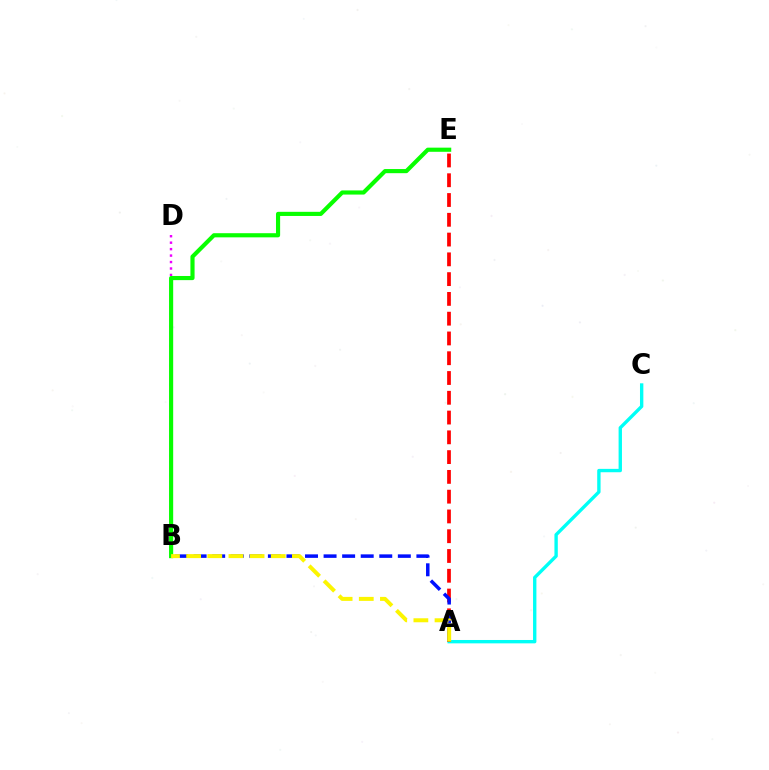{('B', 'D'): [{'color': '#ee00ff', 'line_style': 'dotted', 'thickness': 1.75}], ('B', 'E'): [{'color': '#08ff00', 'line_style': 'solid', 'thickness': 2.98}], ('A', 'C'): [{'color': '#00fff6', 'line_style': 'solid', 'thickness': 2.42}], ('A', 'E'): [{'color': '#ff0000', 'line_style': 'dashed', 'thickness': 2.69}], ('A', 'B'): [{'color': '#0010ff', 'line_style': 'dashed', 'thickness': 2.52}, {'color': '#fcf500', 'line_style': 'dashed', 'thickness': 2.87}]}